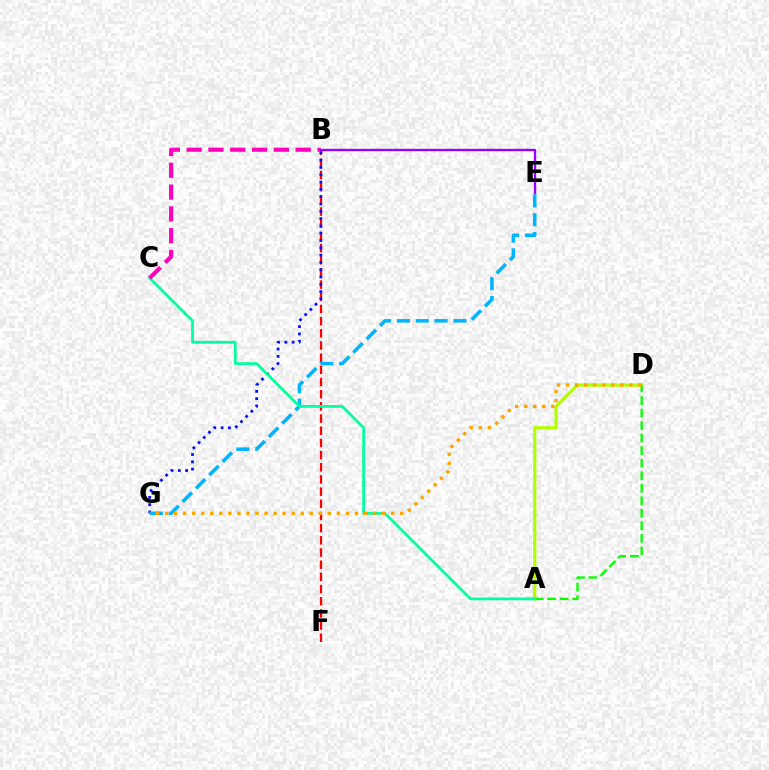{('B', 'F'): [{'color': '#ff0000', 'line_style': 'dashed', 'thickness': 1.65}], ('B', 'G'): [{'color': '#0010ff', 'line_style': 'dotted', 'thickness': 1.99}], ('A', 'D'): [{'color': '#b3ff00', 'line_style': 'solid', 'thickness': 2.33}, {'color': '#08ff00', 'line_style': 'dashed', 'thickness': 1.7}], ('E', 'G'): [{'color': '#00b5ff', 'line_style': 'dashed', 'thickness': 2.56}], ('A', 'C'): [{'color': '#00ff9d', 'line_style': 'solid', 'thickness': 1.96}], ('B', 'C'): [{'color': '#ff00bd', 'line_style': 'dashed', 'thickness': 2.96}], ('D', 'G'): [{'color': '#ffa500', 'line_style': 'dotted', 'thickness': 2.46}], ('B', 'E'): [{'color': '#9b00ff', 'line_style': 'solid', 'thickness': 1.69}]}